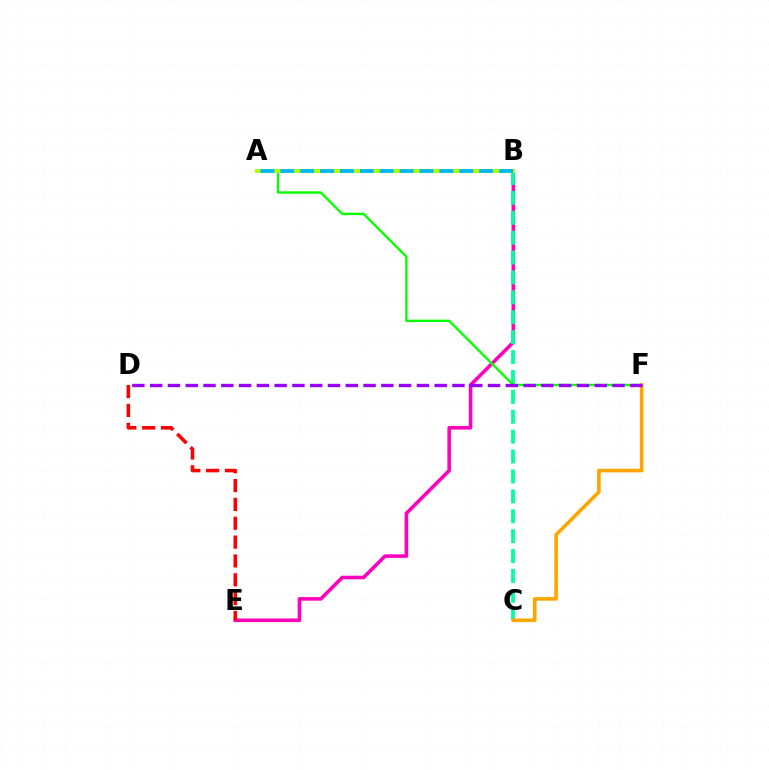{('B', 'E'): [{'color': '#ff00bd', 'line_style': 'solid', 'thickness': 2.58}], ('A', 'B'): [{'color': '#0010ff', 'line_style': 'dotted', 'thickness': 2.2}, {'color': '#b3ff00', 'line_style': 'solid', 'thickness': 2.89}, {'color': '#00b5ff', 'line_style': 'dashed', 'thickness': 2.7}], ('B', 'C'): [{'color': '#00ff9d', 'line_style': 'dashed', 'thickness': 2.7}], ('A', 'F'): [{'color': '#08ff00', 'line_style': 'solid', 'thickness': 1.7}], ('D', 'E'): [{'color': '#ff0000', 'line_style': 'dashed', 'thickness': 2.56}], ('C', 'F'): [{'color': '#ffa500', 'line_style': 'solid', 'thickness': 2.61}], ('D', 'F'): [{'color': '#9b00ff', 'line_style': 'dashed', 'thickness': 2.42}]}